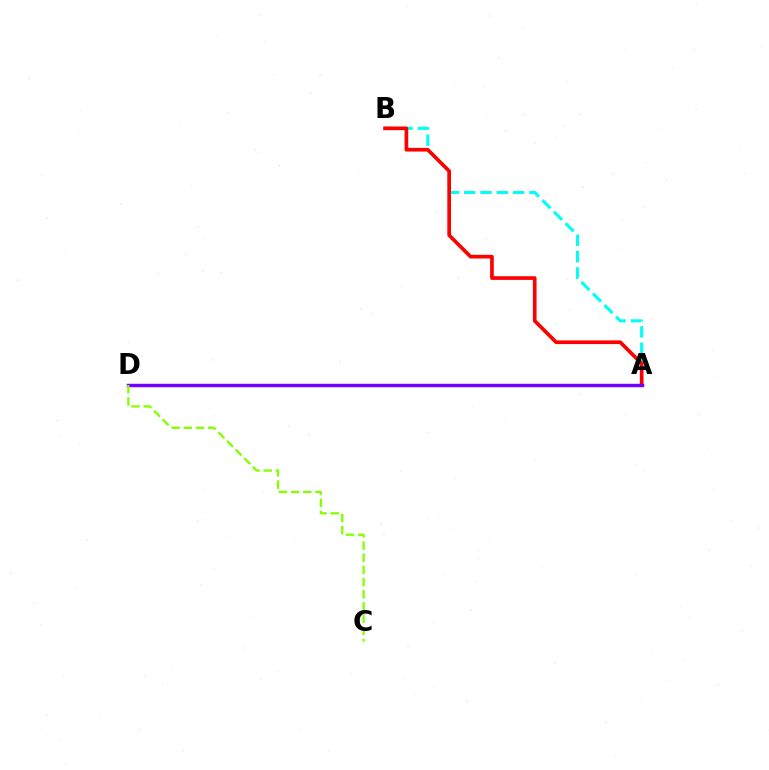{('A', 'B'): [{'color': '#00fff6', 'line_style': 'dashed', 'thickness': 2.22}, {'color': '#ff0000', 'line_style': 'solid', 'thickness': 2.65}], ('A', 'D'): [{'color': '#7200ff', 'line_style': 'solid', 'thickness': 2.48}], ('C', 'D'): [{'color': '#84ff00', 'line_style': 'dashed', 'thickness': 1.66}]}